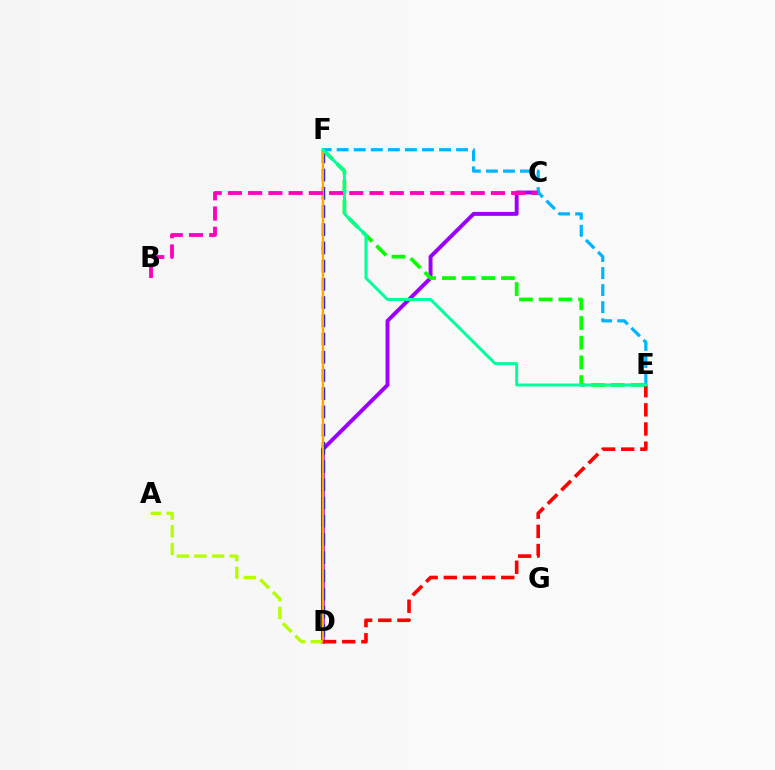{('C', 'D'): [{'color': '#9b00ff', 'line_style': 'solid', 'thickness': 2.81}], ('A', 'D'): [{'color': '#b3ff00', 'line_style': 'dashed', 'thickness': 2.4}], ('D', 'F'): [{'color': '#0010ff', 'line_style': 'dashed', 'thickness': 2.47}, {'color': '#ffa500', 'line_style': 'solid', 'thickness': 1.71}], ('E', 'F'): [{'color': '#08ff00', 'line_style': 'dashed', 'thickness': 2.68}, {'color': '#00b5ff', 'line_style': 'dashed', 'thickness': 2.32}, {'color': '#00ff9d', 'line_style': 'solid', 'thickness': 2.14}], ('D', 'E'): [{'color': '#ff0000', 'line_style': 'dashed', 'thickness': 2.6}], ('B', 'C'): [{'color': '#ff00bd', 'line_style': 'dashed', 'thickness': 2.75}]}